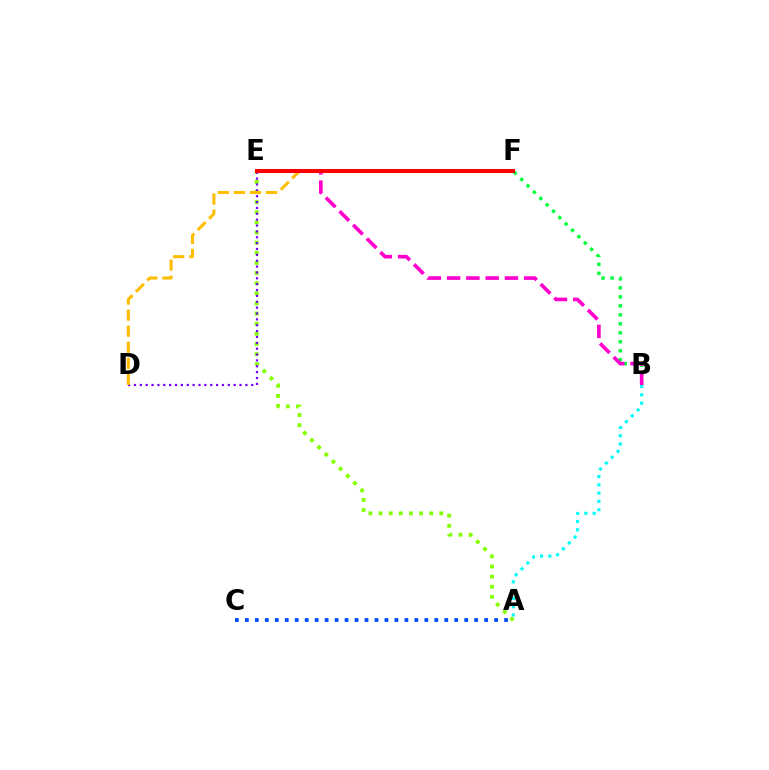{('B', 'F'): [{'color': '#00ff39', 'line_style': 'dotted', 'thickness': 2.44}], ('A', 'E'): [{'color': '#84ff00', 'line_style': 'dotted', 'thickness': 2.75}], ('B', 'E'): [{'color': '#ff00cf', 'line_style': 'dashed', 'thickness': 2.62}], ('A', 'C'): [{'color': '#004bff', 'line_style': 'dotted', 'thickness': 2.71}], ('D', 'E'): [{'color': '#7200ff', 'line_style': 'dotted', 'thickness': 1.59}], ('A', 'B'): [{'color': '#00fff6', 'line_style': 'dotted', 'thickness': 2.25}], ('D', 'F'): [{'color': '#ffbd00', 'line_style': 'dashed', 'thickness': 2.18}], ('E', 'F'): [{'color': '#ff0000', 'line_style': 'solid', 'thickness': 2.89}]}